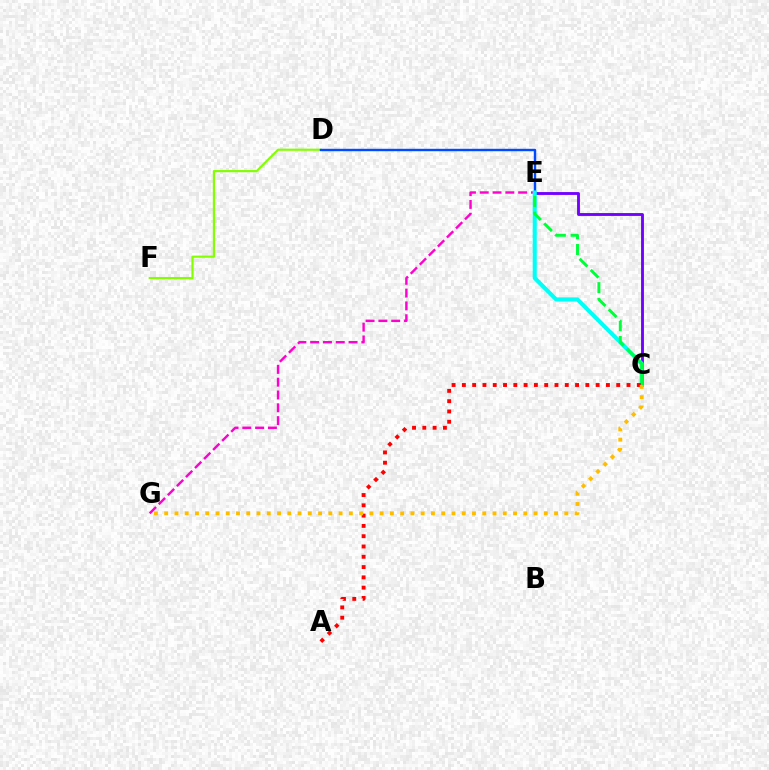{('D', 'F'): [{'color': '#84ff00', 'line_style': 'solid', 'thickness': 1.56}], ('C', 'E'): [{'color': '#7200ff', 'line_style': 'solid', 'thickness': 2.06}, {'color': '#00fff6', 'line_style': 'solid', 'thickness': 2.94}, {'color': '#00ff39', 'line_style': 'dashed', 'thickness': 2.13}], ('D', 'E'): [{'color': '#004bff', 'line_style': 'solid', 'thickness': 1.74}], ('E', 'G'): [{'color': '#ff00cf', 'line_style': 'dashed', 'thickness': 1.74}], ('A', 'C'): [{'color': '#ff0000', 'line_style': 'dotted', 'thickness': 2.8}], ('C', 'G'): [{'color': '#ffbd00', 'line_style': 'dotted', 'thickness': 2.79}]}